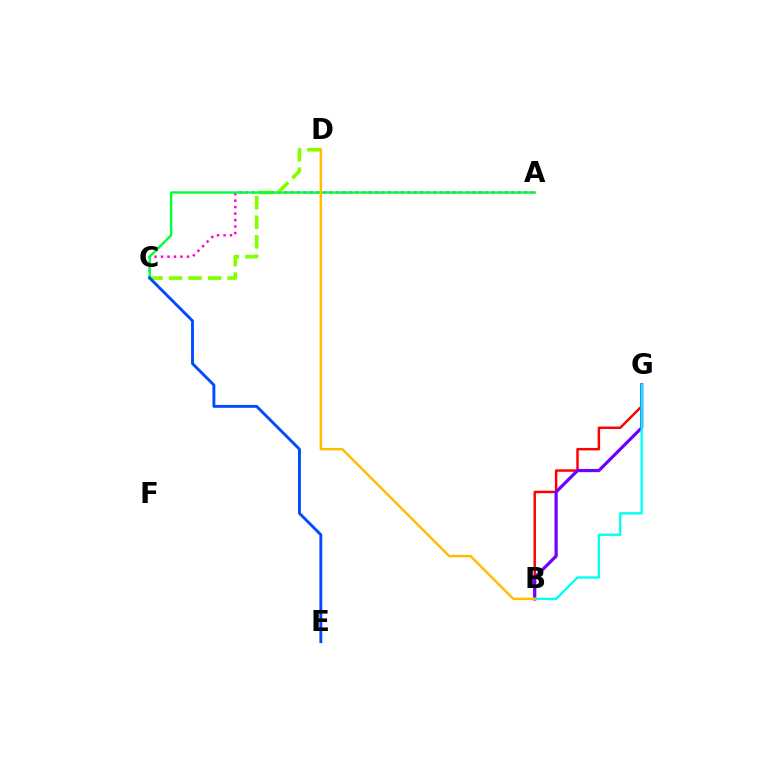{('B', 'G'): [{'color': '#ff0000', 'line_style': 'solid', 'thickness': 1.77}, {'color': '#7200ff', 'line_style': 'solid', 'thickness': 2.32}, {'color': '#00fff6', 'line_style': 'solid', 'thickness': 1.68}], ('A', 'C'): [{'color': '#ff00cf', 'line_style': 'dotted', 'thickness': 1.76}, {'color': '#00ff39', 'line_style': 'solid', 'thickness': 1.72}], ('C', 'D'): [{'color': '#84ff00', 'line_style': 'dashed', 'thickness': 2.66}], ('B', 'D'): [{'color': '#ffbd00', 'line_style': 'solid', 'thickness': 1.77}], ('C', 'E'): [{'color': '#004bff', 'line_style': 'solid', 'thickness': 2.08}]}